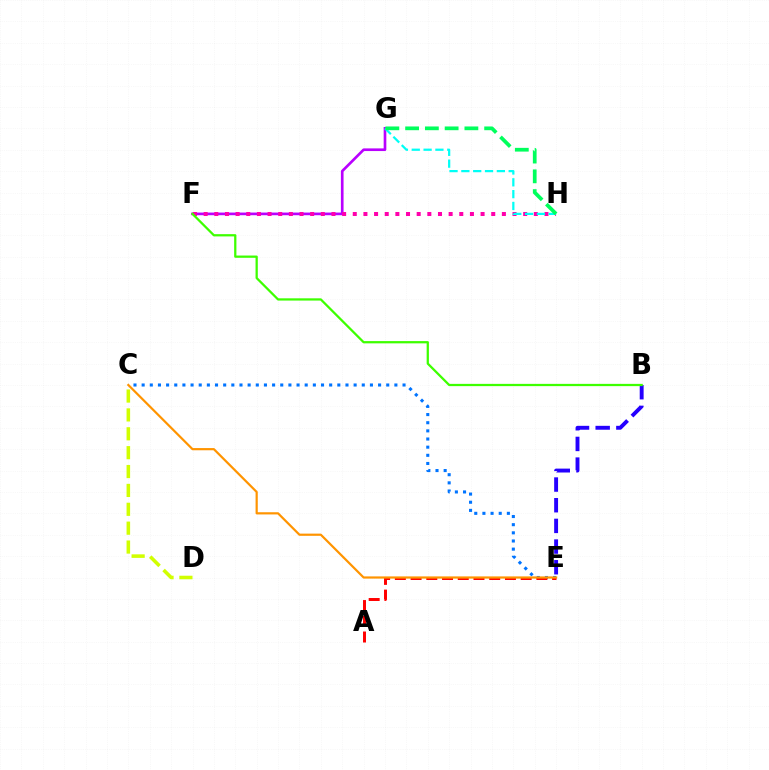{('C', 'D'): [{'color': '#d1ff00', 'line_style': 'dashed', 'thickness': 2.56}], ('F', 'G'): [{'color': '#b900ff', 'line_style': 'solid', 'thickness': 1.92}], ('F', 'H'): [{'color': '#ff00ac', 'line_style': 'dotted', 'thickness': 2.89}], ('C', 'E'): [{'color': '#0074ff', 'line_style': 'dotted', 'thickness': 2.22}, {'color': '#ff9400', 'line_style': 'solid', 'thickness': 1.58}], ('G', 'H'): [{'color': '#00fff6', 'line_style': 'dashed', 'thickness': 1.61}, {'color': '#00ff5c', 'line_style': 'dashed', 'thickness': 2.68}], ('B', 'E'): [{'color': '#2500ff', 'line_style': 'dashed', 'thickness': 2.81}], ('A', 'E'): [{'color': '#ff0000', 'line_style': 'dashed', 'thickness': 2.14}], ('B', 'F'): [{'color': '#3dff00', 'line_style': 'solid', 'thickness': 1.63}]}